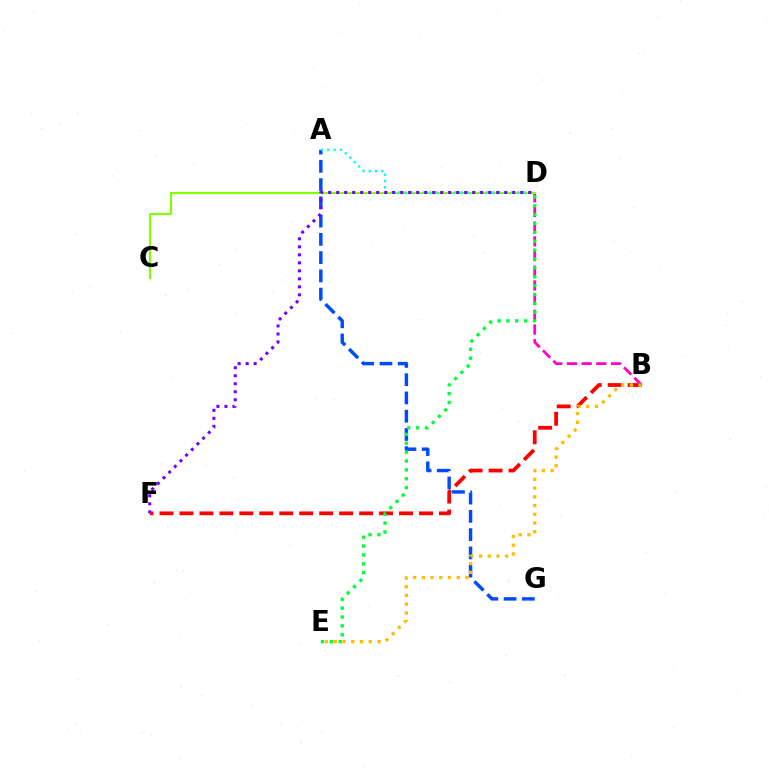{('A', 'G'): [{'color': '#004bff', 'line_style': 'dashed', 'thickness': 2.48}], ('B', 'D'): [{'color': '#ff00cf', 'line_style': 'dashed', 'thickness': 2.0}], ('C', 'D'): [{'color': '#84ff00', 'line_style': 'solid', 'thickness': 1.55}], ('A', 'D'): [{'color': '#00fff6', 'line_style': 'dotted', 'thickness': 1.71}], ('B', 'F'): [{'color': '#ff0000', 'line_style': 'dashed', 'thickness': 2.71}], ('D', 'E'): [{'color': '#00ff39', 'line_style': 'dotted', 'thickness': 2.41}], ('D', 'F'): [{'color': '#7200ff', 'line_style': 'dotted', 'thickness': 2.17}], ('B', 'E'): [{'color': '#ffbd00', 'line_style': 'dotted', 'thickness': 2.37}]}